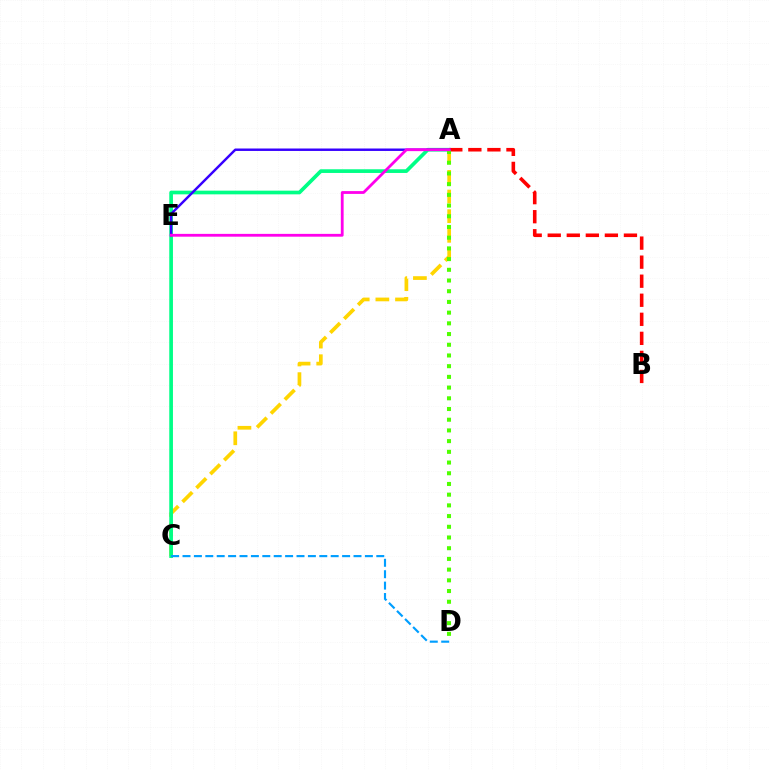{('A', 'C'): [{'color': '#ffd500', 'line_style': 'dashed', 'thickness': 2.67}, {'color': '#00ff86', 'line_style': 'solid', 'thickness': 2.65}], ('A', 'B'): [{'color': '#ff0000', 'line_style': 'dashed', 'thickness': 2.59}], ('A', 'D'): [{'color': '#4fff00', 'line_style': 'dotted', 'thickness': 2.91}], ('A', 'E'): [{'color': '#3700ff', 'line_style': 'solid', 'thickness': 1.76}, {'color': '#ff00ed', 'line_style': 'solid', 'thickness': 2.02}], ('C', 'D'): [{'color': '#009eff', 'line_style': 'dashed', 'thickness': 1.55}]}